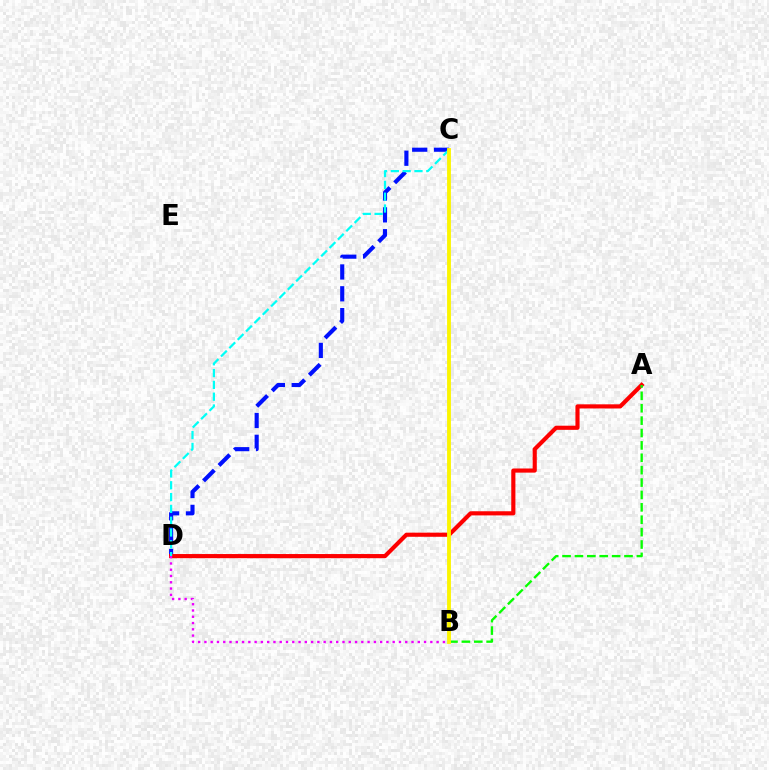{('C', 'D'): [{'color': '#0010ff', 'line_style': 'dashed', 'thickness': 2.97}, {'color': '#00fff6', 'line_style': 'dashed', 'thickness': 1.6}], ('A', 'D'): [{'color': '#ff0000', 'line_style': 'solid', 'thickness': 2.98}], ('A', 'B'): [{'color': '#08ff00', 'line_style': 'dashed', 'thickness': 1.68}], ('B', 'C'): [{'color': '#fcf500', 'line_style': 'solid', 'thickness': 2.77}], ('B', 'D'): [{'color': '#ee00ff', 'line_style': 'dotted', 'thickness': 1.71}]}